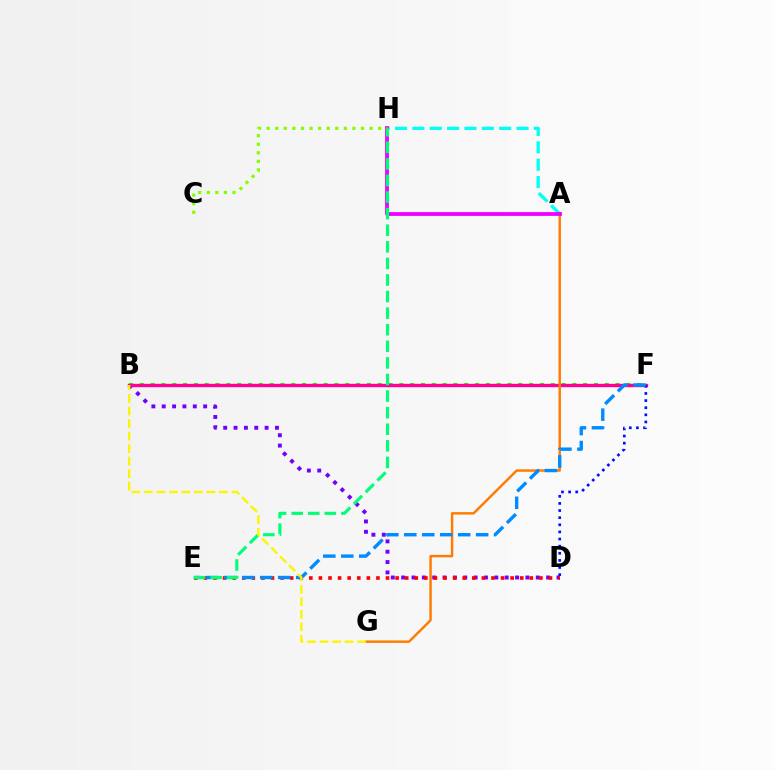{('A', 'H'): [{'color': '#00fff6', 'line_style': 'dashed', 'thickness': 2.36}, {'color': '#ee00ff', 'line_style': 'solid', 'thickness': 2.72}], ('B', 'D'): [{'color': '#7200ff', 'line_style': 'dotted', 'thickness': 2.81}], ('B', 'F'): [{'color': '#08ff00', 'line_style': 'dotted', 'thickness': 2.94}, {'color': '#ff0094', 'line_style': 'solid', 'thickness': 2.42}], ('A', 'G'): [{'color': '#ff7c00', 'line_style': 'solid', 'thickness': 1.77}], ('D', 'F'): [{'color': '#0010ff', 'line_style': 'dotted', 'thickness': 1.94}], ('D', 'E'): [{'color': '#ff0000', 'line_style': 'dotted', 'thickness': 2.6}], ('E', 'F'): [{'color': '#008cff', 'line_style': 'dashed', 'thickness': 2.44}], ('E', 'H'): [{'color': '#00ff74', 'line_style': 'dashed', 'thickness': 2.25}], ('B', 'G'): [{'color': '#fcf500', 'line_style': 'dashed', 'thickness': 1.7}], ('C', 'H'): [{'color': '#84ff00', 'line_style': 'dotted', 'thickness': 2.33}]}